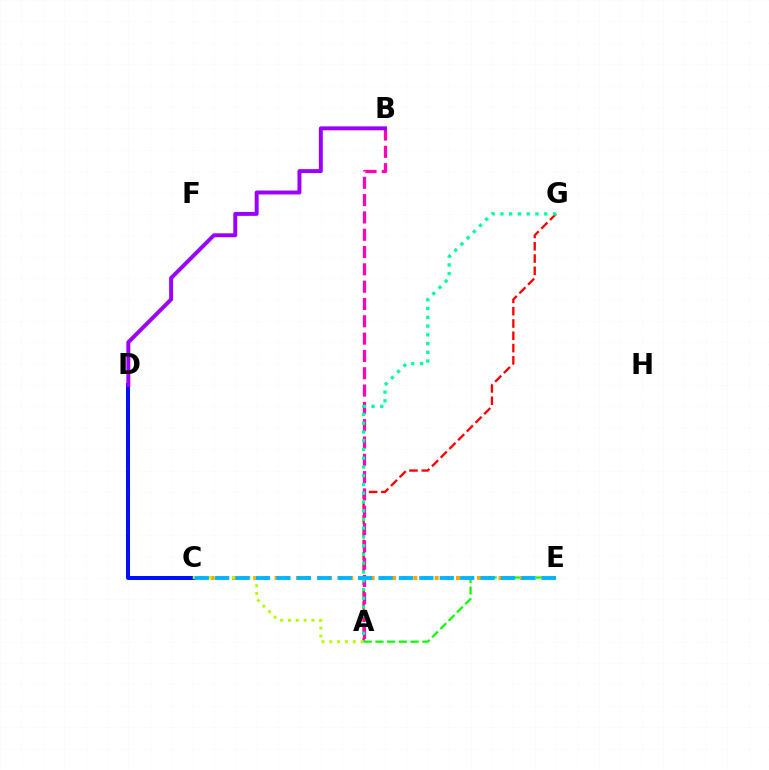{('A', 'E'): [{'color': '#08ff00', 'line_style': 'dashed', 'thickness': 1.59}], ('C', 'D'): [{'color': '#0010ff', 'line_style': 'solid', 'thickness': 2.86}], ('A', 'G'): [{'color': '#ff0000', 'line_style': 'dashed', 'thickness': 1.67}, {'color': '#00ff9d', 'line_style': 'dotted', 'thickness': 2.38}], ('C', 'E'): [{'color': '#ffa500', 'line_style': 'dotted', 'thickness': 2.9}, {'color': '#00b5ff', 'line_style': 'dashed', 'thickness': 2.77}], ('A', 'B'): [{'color': '#ff00bd', 'line_style': 'dashed', 'thickness': 2.35}], ('B', 'D'): [{'color': '#9b00ff', 'line_style': 'solid', 'thickness': 2.84}], ('A', 'C'): [{'color': '#b3ff00', 'line_style': 'dotted', 'thickness': 2.13}]}